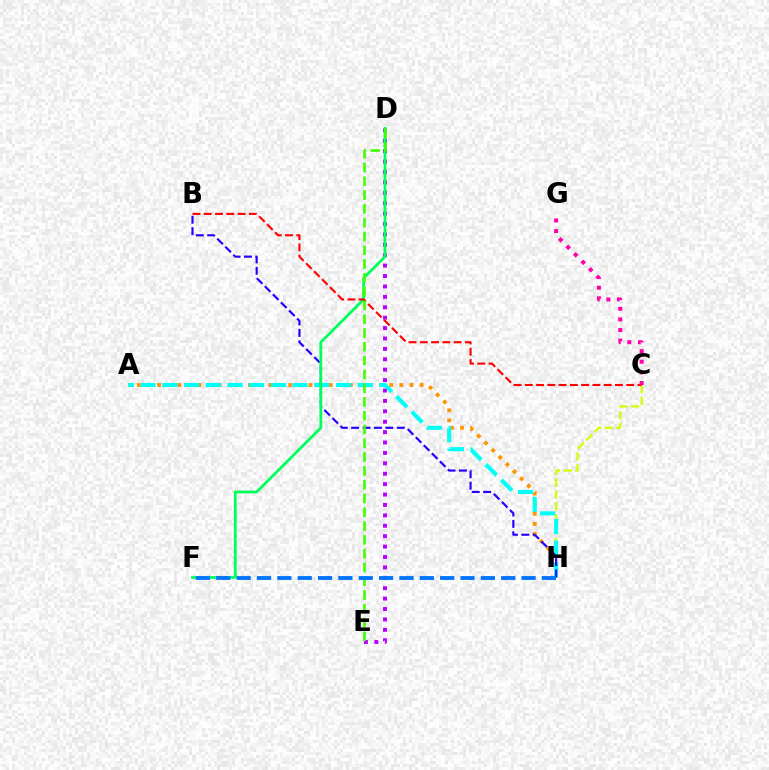{('A', 'H'): [{'color': '#ff9400', 'line_style': 'dotted', 'thickness': 2.74}, {'color': '#00fff6', 'line_style': 'dashed', 'thickness': 2.95}], ('C', 'H'): [{'color': '#d1ff00', 'line_style': 'dashed', 'thickness': 1.62}], ('D', 'E'): [{'color': '#b900ff', 'line_style': 'dotted', 'thickness': 2.83}, {'color': '#3dff00', 'line_style': 'dashed', 'thickness': 1.87}], ('B', 'H'): [{'color': '#2500ff', 'line_style': 'dashed', 'thickness': 1.55}], ('D', 'F'): [{'color': '#00ff5c', 'line_style': 'solid', 'thickness': 2.0}], ('B', 'C'): [{'color': '#ff0000', 'line_style': 'dashed', 'thickness': 1.53}], ('C', 'G'): [{'color': '#ff00ac', 'line_style': 'dotted', 'thickness': 2.89}], ('F', 'H'): [{'color': '#0074ff', 'line_style': 'dashed', 'thickness': 2.76}]}